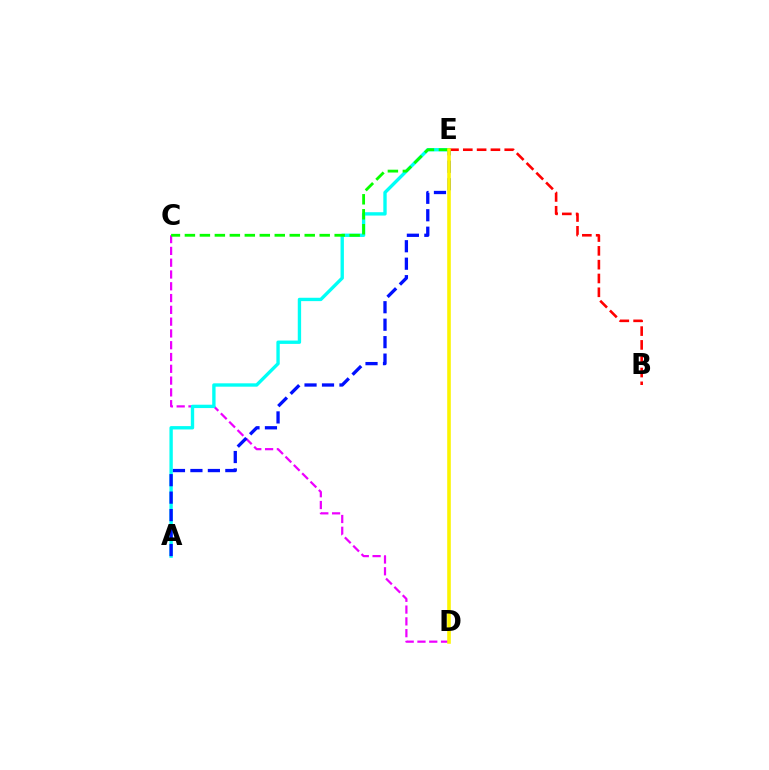{('C', 'D'): [{'color': '#ee00ff', 'line_style': 'dashed', 'thickness': 1.6}], ('A', 'E'): [{'color': '#00fff6', 'line_style': 'solid', 'thickness': 2.42}, {'color': '#0010ff', 'line_style': 'dashed', 'thickness': 2.37}], ('B', 'E'): [{'color': '#ff0000', 'line_style': 'dashed', 'thickness': 1.88}], ('C', 'E'): [{'color': '#08ff00', 'line_style': 'dashed', 'thickness': 2.03}], ('D', 'E'): [{'color': '#fcf500', 'line_style': 'solid', 'thickness': 2.59}]}